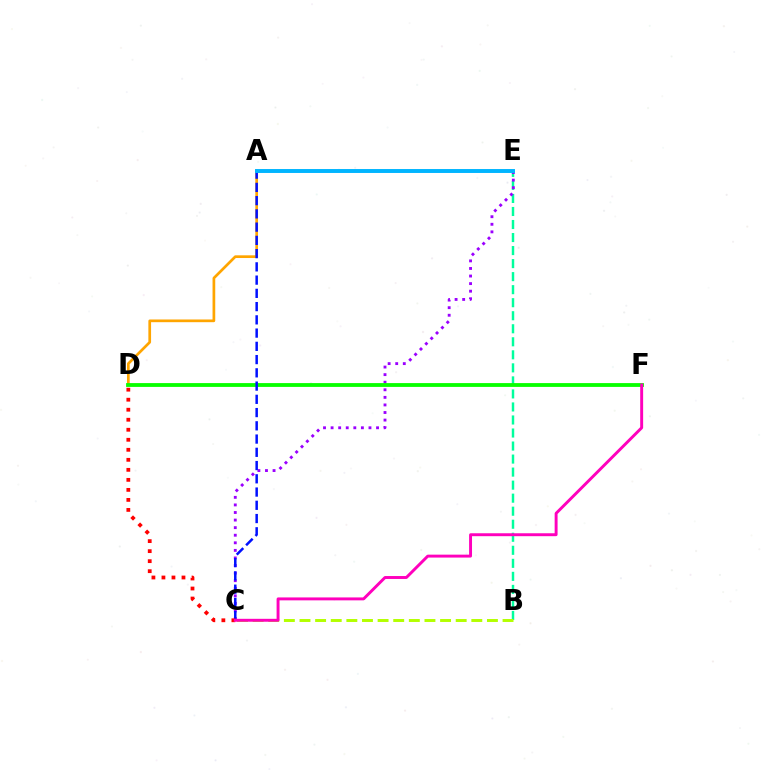{('B', 'E'): [{'color': '#00ff9d', 'line_style': 'dashed', 'thickness': 1.77}], ('A', 'D'): [{'color': '#ffa500', 'line_style': 'solid', 'thickness': 1.95}], ('B', 'C'): [{'color': '#b3ff00', 'line_style': 'dashed', 'thickness': 2.12}], ('C', 'E'): [{'color': '#9b00ff', 'line_style': 'dotted', 'thickness': 2.06}], ('D', 'F'): [{'color': '#08ff00', 'line_style': 'solid', 'thickness': 2.75}], ('A', 'C'): [{'color': '#0010ff', 'line_style': 'dashed', 'thickness': 1.8}], ('C', 'D'): [{'color': '#ff0000', 'line_style': 'dotted', 'thickness': 2.72}], ('C', 'F'): [{'color': '#ff00bd', 'line_style': 'solid', 'thickness': 2.11}], ('A', 'E'): [{'color': '#00b5ff', 'line_style': 'solid', 'thickness': 2.83}]}